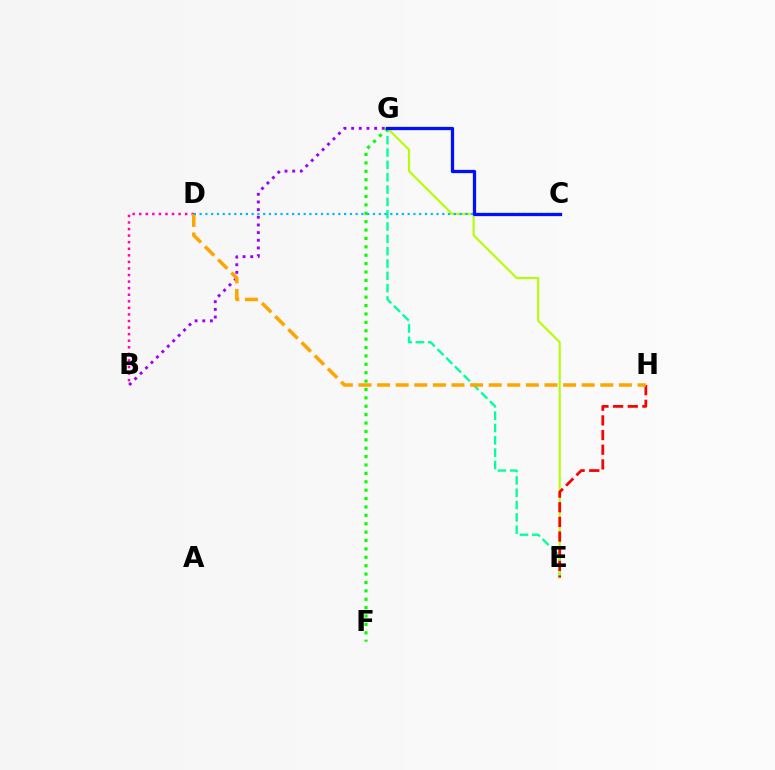{('B', 'G'): [{'color': '#9b00ff', 'line_style': 'dotted', 'thickness': 2.08}], ('E', 'G'): [{'color': '#00ff9d', 'line_style': 'dashed', 'thickness': 1.67}, {'color': '#b3ff00', 'line_style': 'solid', 'thickness': 1.51}], ('E', 'H'): [{'color': '#ff0000', 'line_style': 'dashed', 'thickness': 1.99}], ('B', 'D'): [{'color': '#ff00bd', 'line_style': 'dotted', 'thickness': 1.78}], ('D', 'H'): [{'color': '#ffa500', 'line_style': 'dashed', 'thickness': 2.53}], ('F', 'G'): [{'color': '#08ff00', 'line_style': 'dotted', 'thickness': 2.28}], ('C', 'D'): [{'color': '#00b5ff', 'line_style': 'dotted', 'thickness': 1.57}], ('C', 'G'): [{'color': '#0010ff', 'line_style': 'solid', 'thickness': 2.36}]}